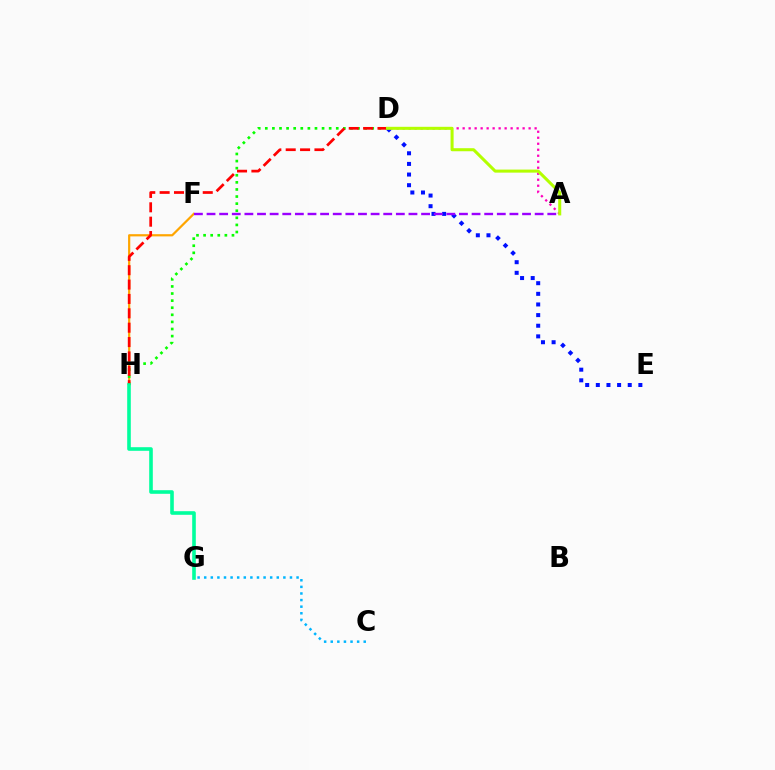{('C', 'G'): [{'color': '#00b5ff', 'line_style': 'dotted', 'thickness': 1.79}], ('F', 'H'): [{'color': '#ffa500', 'line_style': 'solid', 'thickness': 1.59}], ('D', 'H'): [{'color': '#08ff00', 'line_style': 'dotted', 'thickness': 1.93}, {'color': '#ff0000', 'line_style': 'dashed', 'thickness': 1.95}], ('G', 'H'): [{'color': '#00ff9d', 'line_style': 'solid', 'thickness': 2.6}], ('D', 'E'): [{'color': '#0010ff', 'line_style': 'dotted', 'thickness': 2.89}], ('A', 'F'): [{'color': '#9b00ff', 'line_style': 'dashed', 'thickness': 1.71}], ('A', 'D'): [{'color': '#ff00bd', 'line_style': 'dotted', 'thickness': 1.63}, {'color': '#b3ff00', 'line_style': 'solid', 'thickness': 2.19}]}